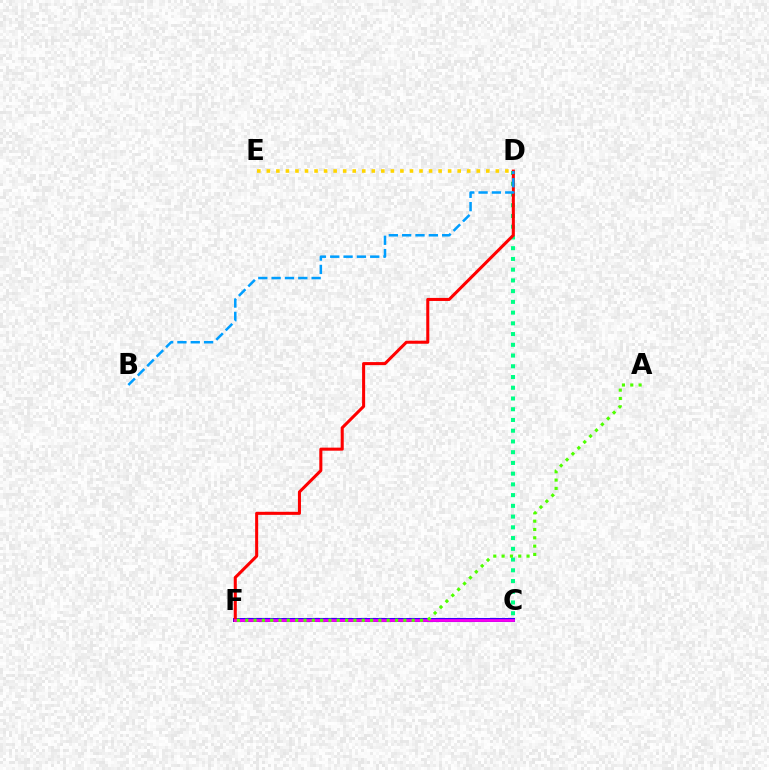{('C', 'F'): [{'color': '#3700ff', 'line_style': 'solid', 'thickness': 2.91}, {'color': '#ff00ed', 'line_style': 'solid', 'thickness': 1.92}], ('C', 'D'): [{'color': '#00ff86', 'line_style': 'dotted', 'thickness': 2.92}], ('D', 'E'): [{'color': '#ffd500', 'line_style': 'dotted', 'thickness': 2.59}], ('D', 'F'): [{'color': '#ff0000', 'line_style': 'solid', 'thickness': 2.2}], ('A', 'F'): [{'color': '#4fff00', 'line_style': 'dotted', 'thickness': 2.26}], ('B', 'D'): [{'color': '#009eff', 'line_style': 'dashed', 'thickness': 1.81}]}